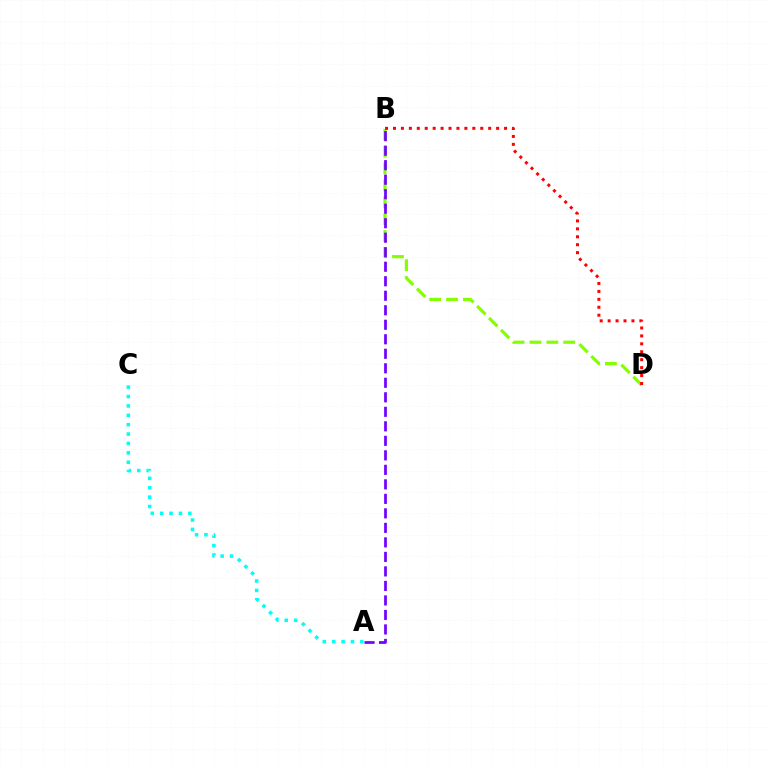{('B', 'D'): [{'color': '#84ff00', 'line_style': 'dashed', 'thickness': 2.29}, {'color': '#ff0000', 'line_style': 'dotted', 'thickness': 2.16}], ('A', 'B'): [{'color': '#7200ff', 'line_style': 'dashed', 'thickness': 1.97}], ('A', 'C'): [{'color': '#00fff6', 'line_style': 'dotted', 'thickness': 2.55}]}